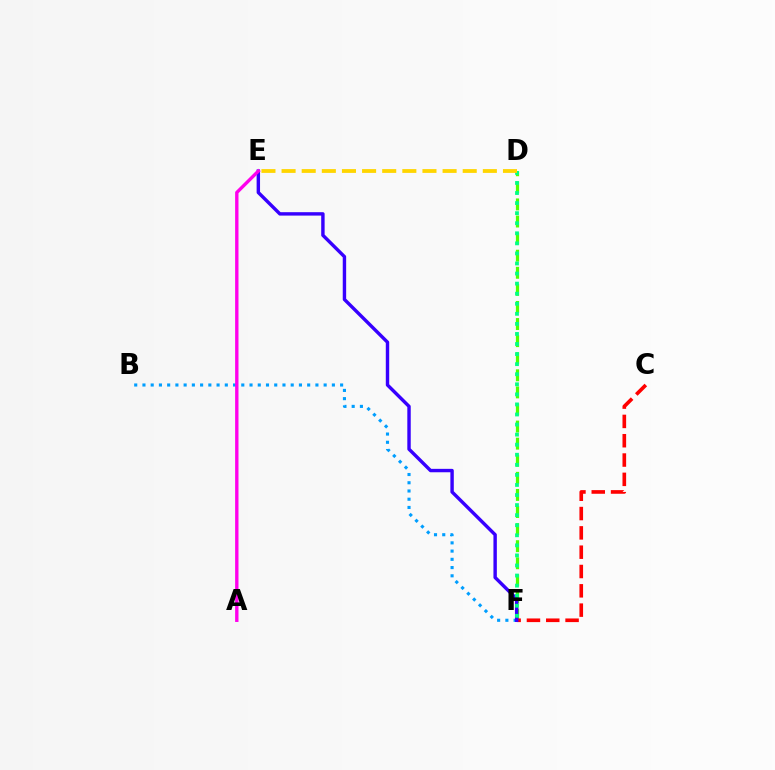{('D', 'F'): [{'color': '#4fff00', 'line_style': 'dashed', 'thickness': 2.32}, {'color': '#00ff86', 'line_style': 'dotted', 'thickness': 2.73}], ('C', 'F'): [{'color': '#ff0000', 'line_style': 'dashed', 'thickness': 2.62}], ('B', 'F'): [{'color': '#009eff', 'line_style': 'dotted', 'thickness': 2.24}], ('E', 'F'): [{'color': '#3700ff', 'line_style': 'solid', 'thickness': 2.46}], ('A', 'E'): [{'color': '#ff00ed', 'line_style': 'solid', 'thickness': 2.42}], ('D', 'E'): [{'color': '#ffd500', 'line_style': 'dashed', 'thickness': 2.73}]}